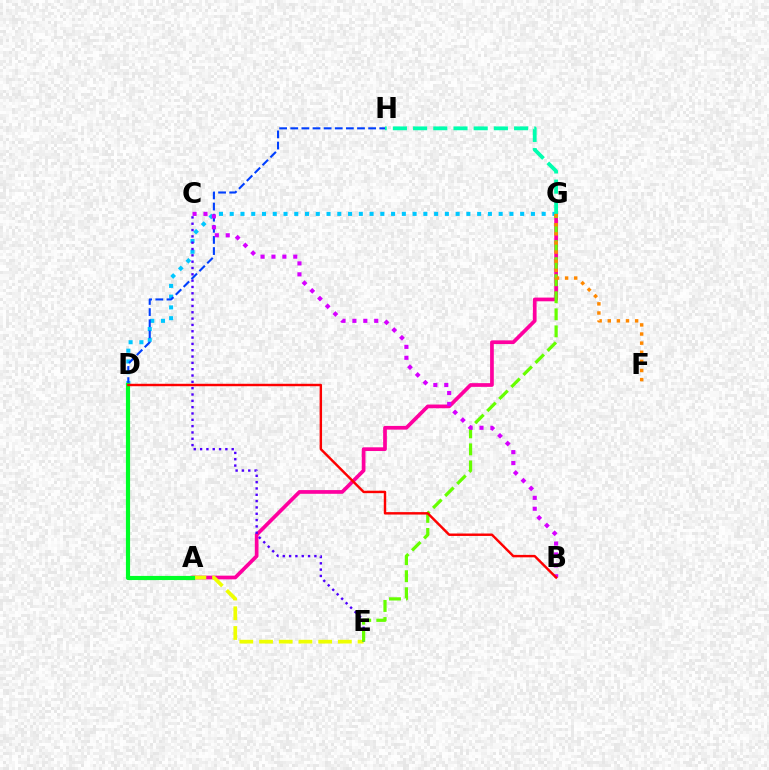{('A', 'G'): [{'color': '#ff00a0', 'line_style': 'solid', 'thickness': 2.67}], ('D', 'G'): [{'color': '#00c7ff', 'line_style': 'dotted', 'thickness': 2.92}], ('A', 'E'): [{'color': '#eeff00', 'line_style': 'dashed', 'thickness': 2.68}], ('C', 'E'): [{'color': '#4f00ff', 'line_style': 'dotted', 'thickness': 1.72}], ('D', 'H'): [{'color': '#003fff', 'line_style': 'dashed', 'thickness': 1.51}], ('E', 'G'): [{'color': '#66ff00', 'line_style': 'dashed', 'thickness': 2.32}], ('G', 'H'): [{'color': '#00ffaf', 'line_style': 'dashed', 'thickness': 2.74}], ('F', 'G'): [{'color': '#ff8800', 'line_style': 'dotted', 'thickness': 2.48}], ('B', 'C'): [{'color': '#d600ff', 'line_style': 'dotted', 'thickness': 2.97}], ('A', 'D'): [{'color': '#00ff27', 'line_style': 'solid', 'thickness': 2.99}], ('B', 'D'): [{'color': '#ff0000', 'line_style': 'solid', 'thickness': 1.75}]}